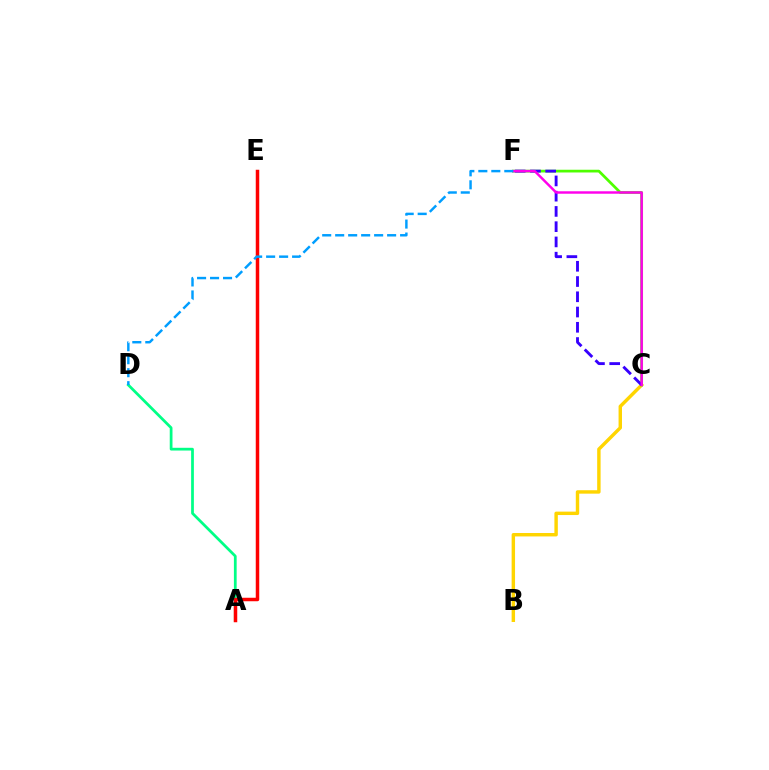{('B', 'C'): [{'color': '#ffd500', 'line_style': 'solid', 'thickness': 2.47}], ('C', 'F'): [{'color': '#4fff00', 'line_style': 'solid', 'thickness': 1.97}, {'color': '#3700ff', 'line_style': 'dashed', 'thickness': 2.07}, {'color': '#ff00ed', 'line_style': 'solid', 'thickness': 1.77}], ('A', 'D'): [{'color': '#00ff86', 'line_style': 'solid', 'thickness': 1.98}], ('A', 'E'): [{'color': '#ff0000', 'line_style': 'solid', 'thickness': 2.51}], ('D', 'F'): [{'color': '#009eff', 'line_style': 'dashed', 'thickness': 1.76}]}